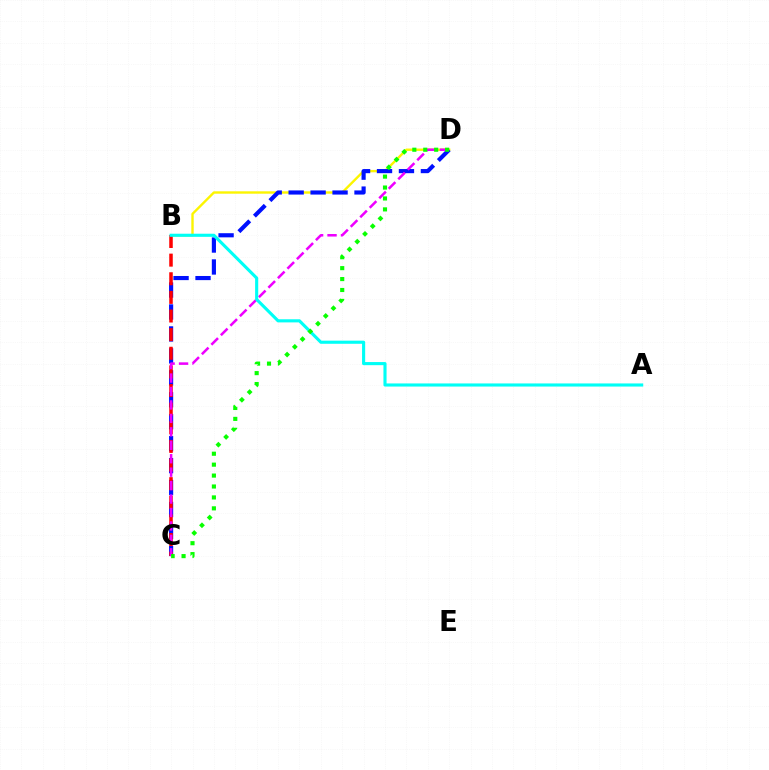{('B', 'D'): [{'color': '#fcf500', 'line_style': 'solid', 'thickness': 1.72}], ('C', 'D'): [{'color': '#0010ff', 'line_style': 'dashed', 'thickness': 2.98}, {'color': '#ee00ff', 'line_style': 'dashed', 'thickness': 1.83}, {'color': '#08ff00', 'line_style': 'dotted', 'thickness': 2.97}], ('B', 'C'): [{'color': '#ff0000', 'line_style': 'dashed', 'thickness': 2.53}], ('A', 'B'): [{'color': '#00fff6', 'line_style': 'solid', 'thickness': 2.25}]}